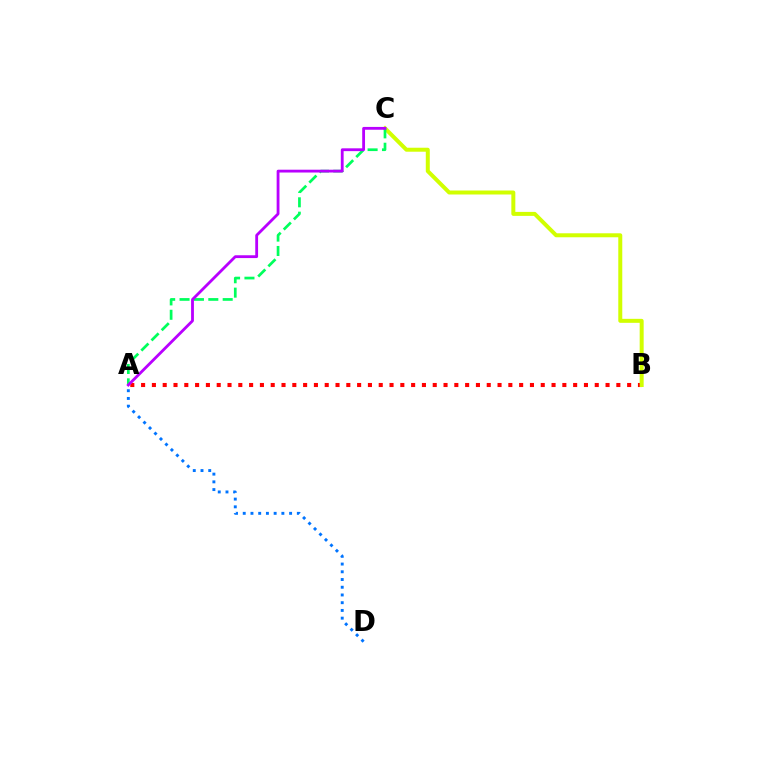{('A', 'B'): [{'color': '#ff0000', 'line_style': 'dotted', 'thickness': 2.93}], ('B', 'C'): [{'color': '#d1ff00', 'line_style': 'solid', 'thickness': 2.87}], ('A', 'C'): [{'color': '#00ff5c', 'line_style': 'dashed', 'thickness': 1.95}, {'color': '#b900ff', 'line_style': 'solid', 'thickness': 2.03}], ('A', 'D'): [{'color': '#0074ff', 'line_style': 'dotted', 'thickness': 2.1}]}